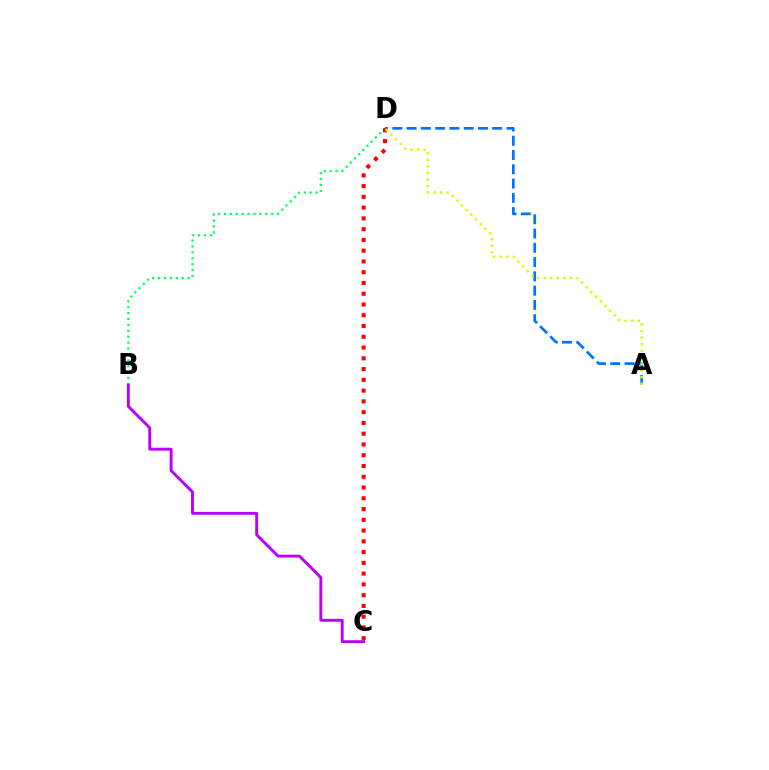{('B', 'D'): [{'color': '#00ff5c', 'line_style': 'dotted', 'thickness': 1.61}], ('A', 'D'): [{'color': '#0074ff', 'line_style': 'dashed', 'thickness': 1.94}, {'color': '#d1ff00', 'line_style': 'dotted', 'thickness': 1.79}], ('B', 'C'): [{'color': '#b900ff', 'line_style': 'solid', 'thickness': 2.08}], ('C', 'D'): [{'color': '#ff0000', 'line_style': 'dotted', 'thickness': 2.92}]}